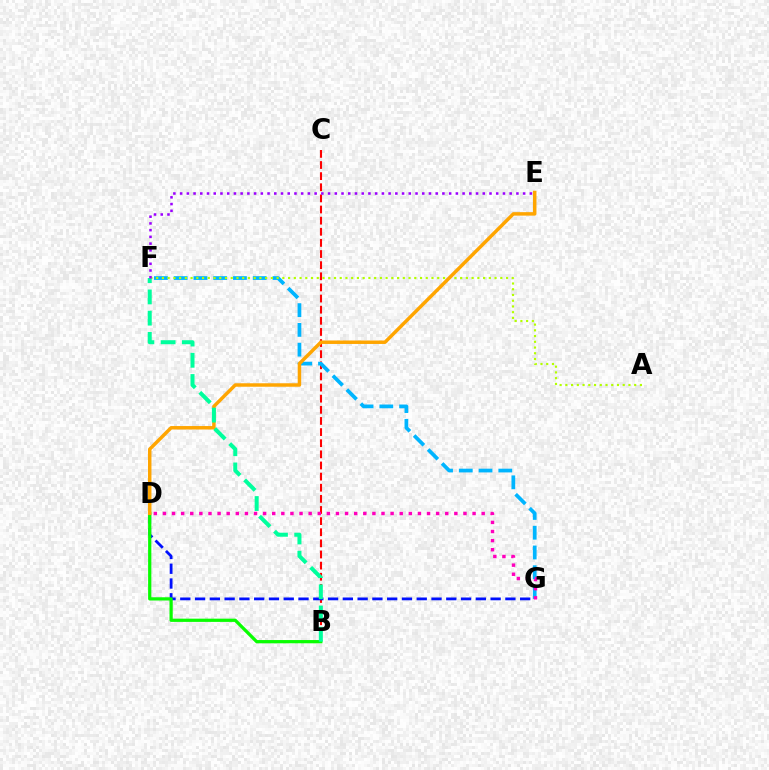{('B', 'C'): [{'color': '#ff0000', 'line_style': 'dashed', 'thickness': 1.51}], ('F', 'G'): [{'color': '#00b5ff', 'line_style': 'dashed', 'thickness': 2.68}], ('A', 'F'): [{'color': '#b3ff00', 'line_style': 'dotted', 'thickness': 1.56}], ('D', 'G'): [{'color': '#0010ff', 'line_style': 'dashed', 'thickness': 2.01}, {'color': '#ff00bd', 'line_style': 'dotted', 'thickness': 2.47}], ('B', 'D'): [{'color': '#08ff00', 'line_style': 'solid', 'thickness': 2.33}], ('D', 'E'): [{'color': '#ffa500', 'line_style': 'solid', 'thickness': 2.5}], ('B', 'F'): [{'color': '#00ff9d', 'line_style': 'dashed', 'thickness': 2.88}], ('E', 'F'): [{'color': '#9b00ff', 'line_style': 'dotted', 'thickness': 1.83}]}